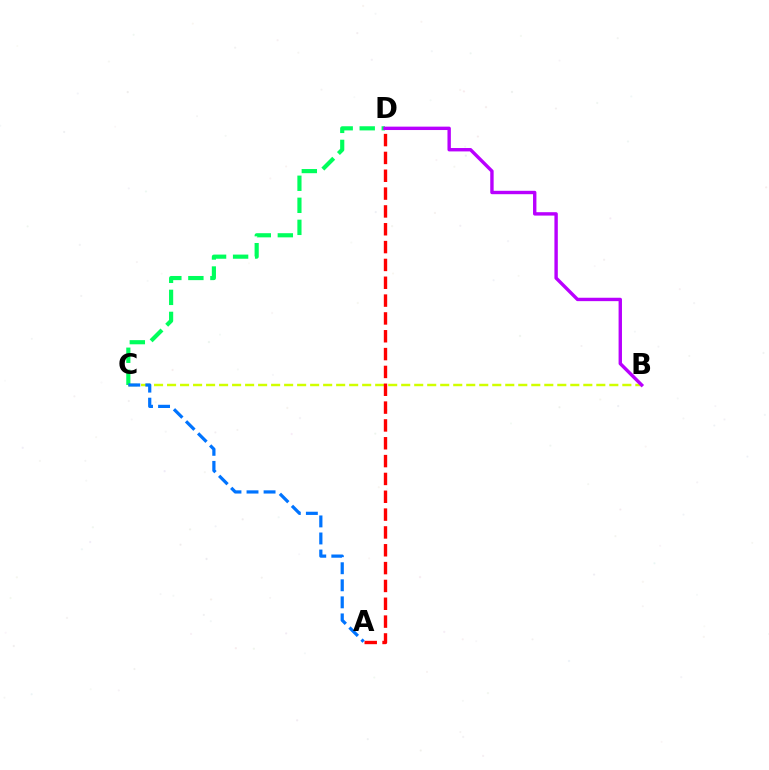{('B', 'C'): [{'color': '#d1ff00', 'line_style': 'dashed', 'thickness': 1.77}], ('C', 'D'): [{'color': '#00ff5c', 'line_style': 'dashed', 'thickness': 2.99}], ('A', 'D'): [{'color': '#ff0000', 'line_style': 'dashed', 'thickness': 2.42}], ('A', 'C'): [{'color': '#0074ff', 'line_style': 'dashed', 'thickness': 2.32}], ('B', 'D'): [{'color': '#b900ff', 'line_style': 'solid', 'thickness': 2.44}]}